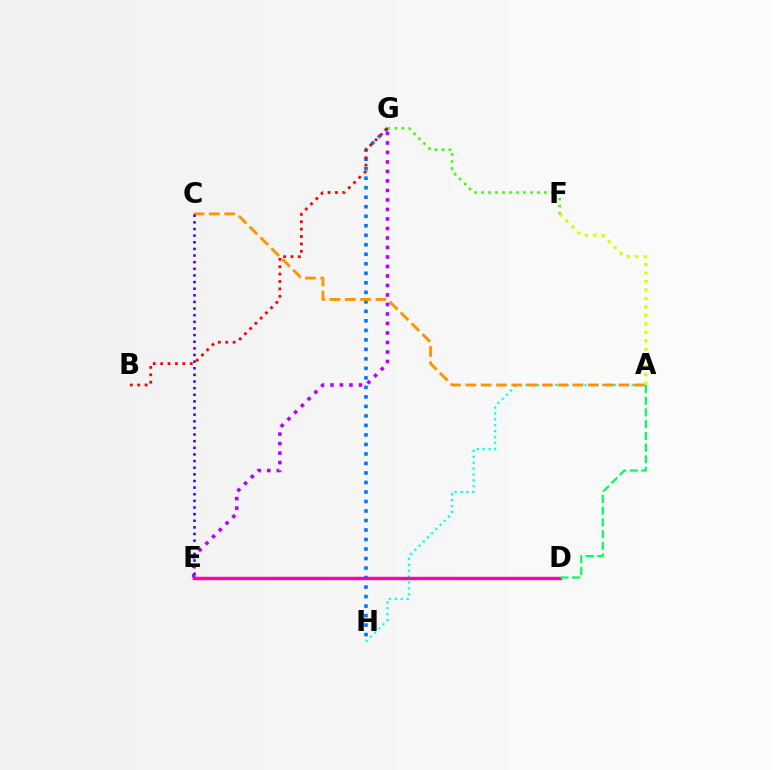{('G', 'H'): [{'color': '#0074ff', 'line_style': 'dotted', 'thickness': 2.58}], ('F', 'G'): [{'color': '#3dff00', 'line_style': 'dotted', 'thickness': 1.9}], ('B', 'G'): [{'color': '#ff0000', 'line_style': 'dotted', 'thickness': 2.01}], ('A', 'H'): [{'color': '#00fff6', 'line_style': 'dotted', 'thickness': 1.6}], ('A', 'C'): [{'color': '#ff9400', 'line_style': 'dashed', 'thickness': 2.08}], ('D', 'E'): [{'color': '#ff00ac', 'line_style': 'solid', 'thickness': 2.46}], ('A', 'F'): [{'color': '#d1ff00', 'line_style': 'dotted', 'thickness': 2.3}], ('C', 'E'): [{'color': '#2500ff', 'line_style': 'dotted', 'thickness': 1.8}], ('A', 'D'): [{'color': '#00ff5c', 'line_style': 'dashed', 'thickness': 1.59}], ('E', 'G'): [{'color': '#b900ff', 'line_style': 'dotted', 'thickness': 2.58}]}